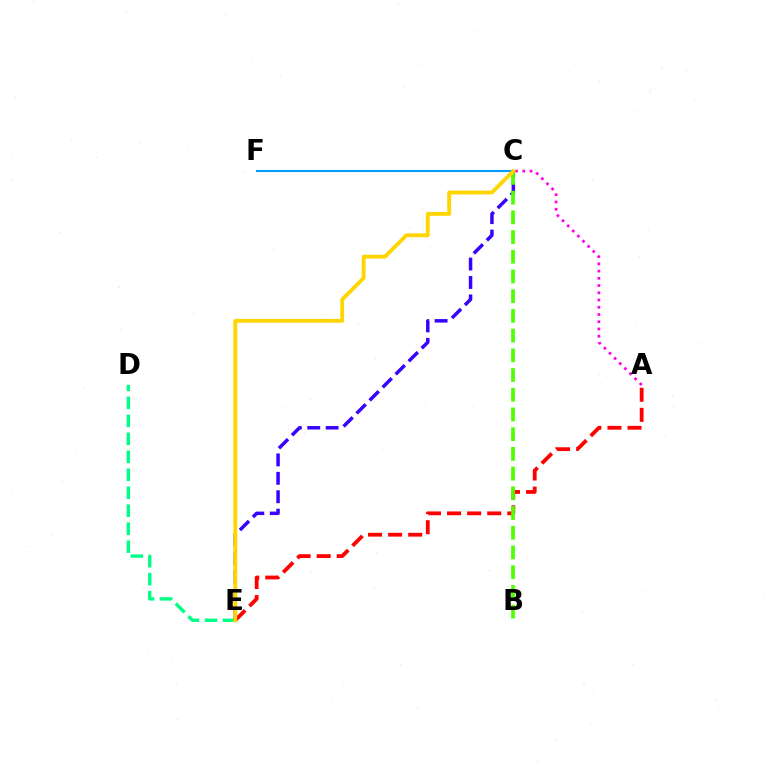{('C', 'F'): [{'color': '#009eff', 'line_style': 'solid', 'thickness': 1.54}], ('D', 'E'): [{'color': '#00ff86', 'line_style': 'dashed', 'thickness': 2.44}], ('A', 'E'): [{'color': '#ff0000', 'line_style': 'dashed', 'thickness': 2.73}], ('C', 'E'): [{'color': '#3700ff', 'line_style': 'dashed', 'thickness': 2.5}, {'color': '#ffd500', 'line_style': 'solid', 'thickness': 2.76}], ('B', 'C'): [{'color': '#4fff00', 'line_style': 'dashed', 'thickness': 2.68}], ('A', 'C'): [{'color': '#ff00ed', 'line_style': 'dotted', 'thickness': 1.97}]}